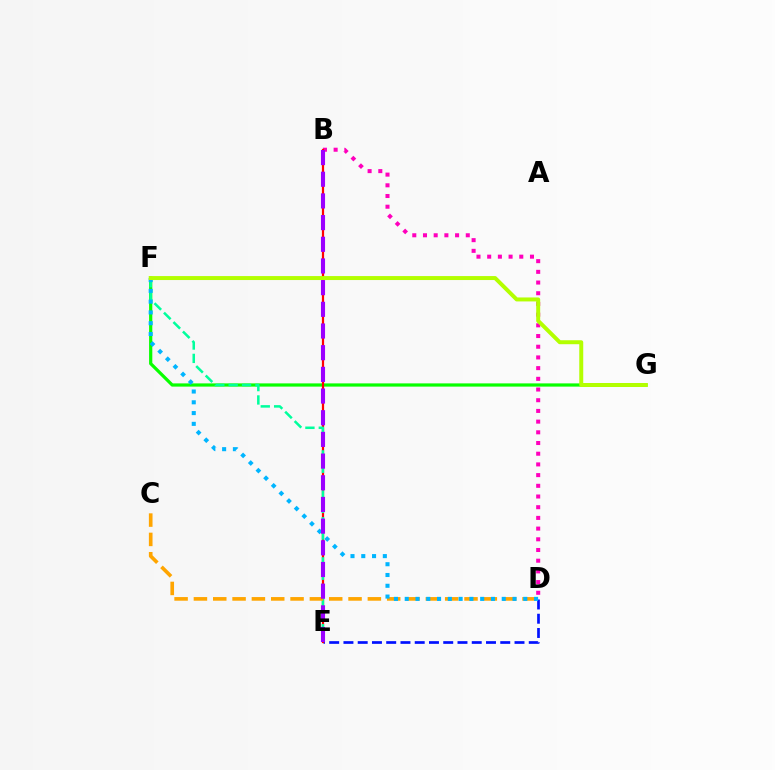{('F', 'G'): [{'color': '#08ff00', 'line_style': 'solid', 'thickness': 2.32}, {'color': '#b3ff00', 'line_style': 'solid', 'thickness': 2.86}], ('B', 'D'): [{'color': '#ff00bd', 'line_style': 'dotted', 'thickness': 2.91}], ('D', 'E'): [{'color': '#0010ff', 'line_style': 'dashed', 'thickness': 1.94}], ('B', 'E'): [{'color': '#ff0000', 'line_style': 'solid', 'thickness': 1.6}, {'color': '#9b00ff', 'line_style': 'dashed', 'thickness': 2.95}], ('E', 'F'): [{'color': '#00ff9d', 'line_style': 'dashed', 'thickness': 1.82}], ('C', 'D'): [{'color': '#ffa500', 'line_style': 'dashed', 'thickness': 2.63}], ('D', 'F'): [{'color': '#00b5ff', 'line_style': 'dotted', 'thickness': 2.93}]}